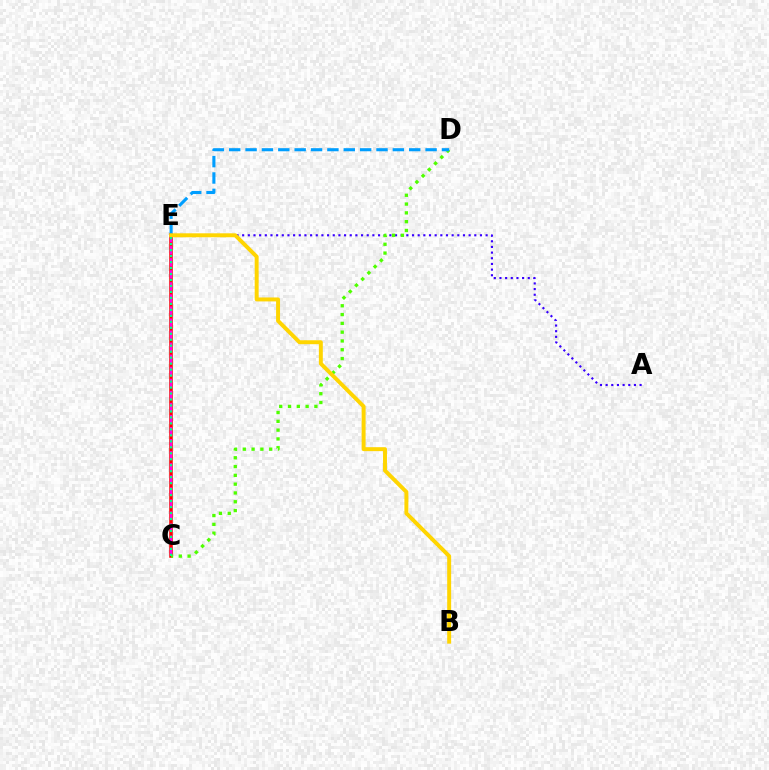{('C', 'E'): [{'color': '#ff0000', 'line_style': 'solid', 'thickness': 2.54}, {'color': '#ff00ed', 'line_style': 'dashed', 'thickness': 1.64}, {'color': '#00ff86', 'line_style': 'dotted', 'thickness': 1.62}], ('A', 'E'): [{'color': '#3700ff', 'line_style': 'dotted', 'thickness': 1.54}], ('C', 'D'): [{'color': '#4fff00', 'line_style': 'dotted', 'thickness': 2.39}], ('D', 'E'): [{'color': '#009eff', 'line_style': 'dashed', 'thickness': 2.22}], ('B', 'E'): [{'color': '#ffd500', 'line_style': 'solid', 'thickness': 2.84}]}